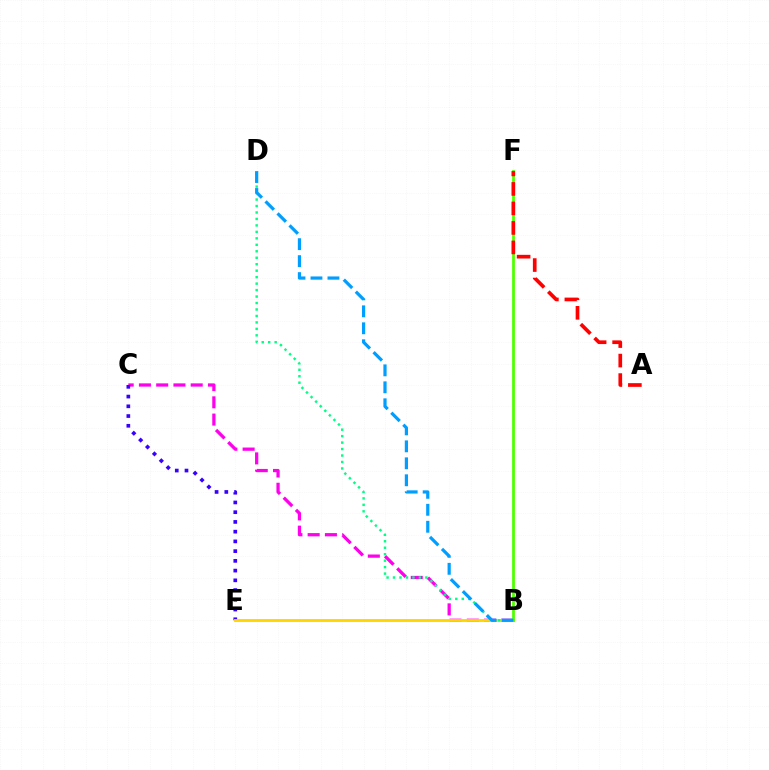{('B', 'C'): [{'color': '#ff00ed', 'line_style': 'dashed', 'thickness': 2.34}], ('C', 'E'): [{'color': '#3700ff', 'line_style': 'dotted', 'thickness': 2.65}], ('B', 'E'): [{'color': '#ffd500', 'line_style': 'solid', 'thickness': 2.05}], ('B', 'F'): [{'color': '#4fff00', 'line_style': 'solid', 'thickness': 1.99}], ('B', 'D'): [{'color': '#00ff86', 'line_style': 'dotted', 'thickness': 1.76}, {'color': '#009eff', 'line_style': 'dashed', 'thickness': 2.31}], ('A', 'F'): [{'color': '#ff0000', 'line_style': 'dashed', 'thickness': 2.65}]}